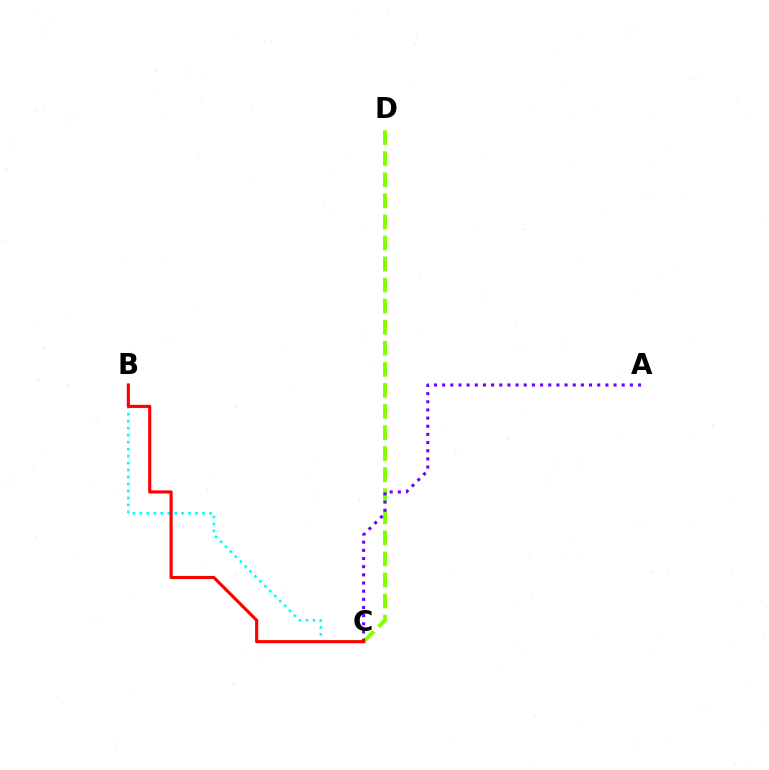{('B', 'C'): [{'color': '#00fff6', 'line_style': 'dotted', 'thickness': 1.89}, {'color': '#ff0000', 'line_style': 'solid', 'thickness': 2.25}], ('C', 'D'): [{'color': '#84ff00', 'line_style': 'dashed', 'thickness': 2.86}], ('A', 'C'): [{'color': '#7200ff', 'line_style': 'dotted', 'thickness': 2.22}]}